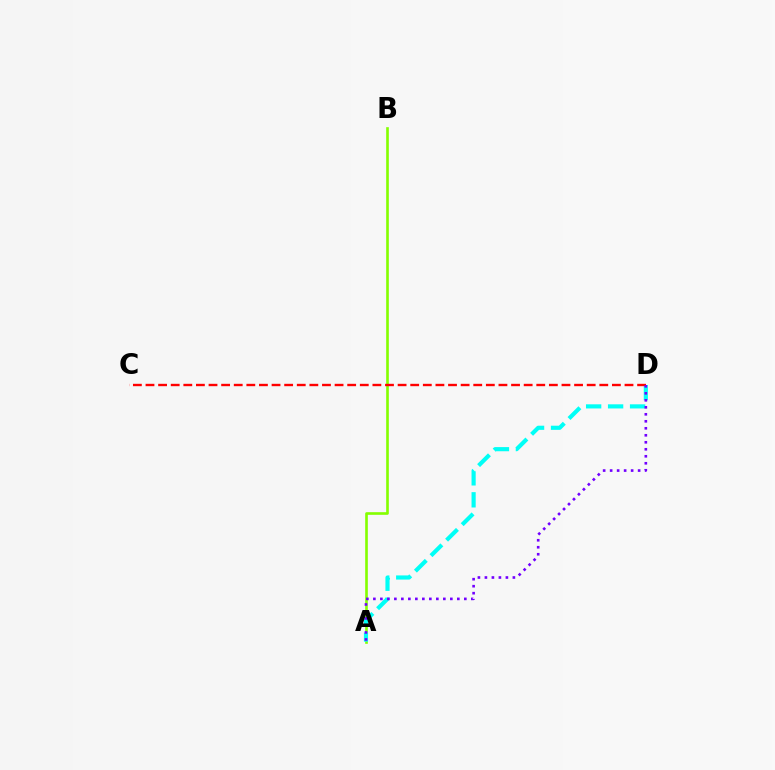{('A', 'B'): [{'color': '#84ff00', 'line_style': 'solid', 'thickness': 1.9}], ('A', 'D'): [{'color': '#00fff6', 'line_style': 'dashed', 'thickness': 2.98}, {'color': '#7200ff', 'line_style': 'dotted', 'thickness': 1.9}], ('C', 'D'): [{'color': '#ff0000', 'line_style': 'dashed', 'thickness': 1.71}]}